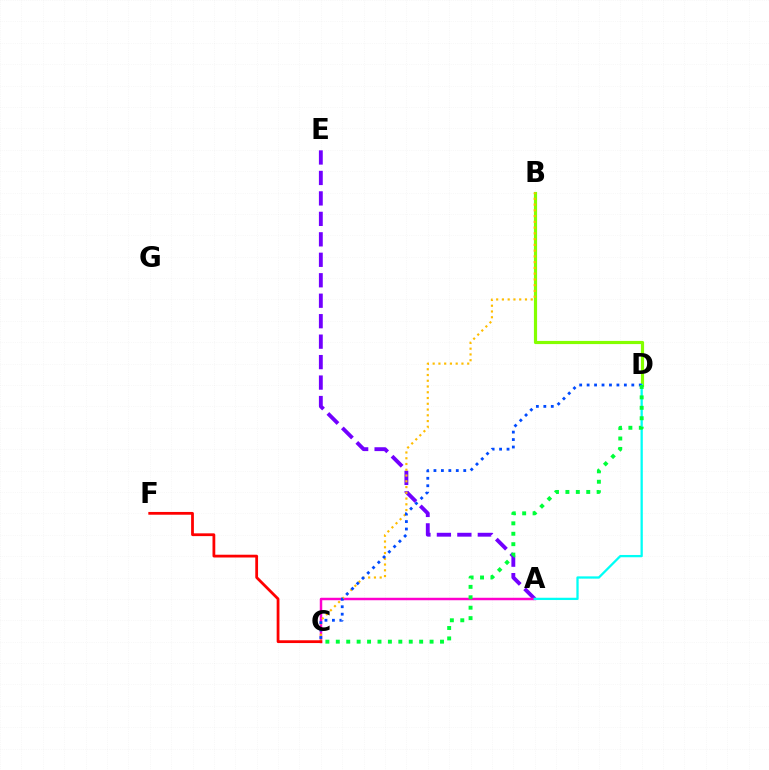{('A', 'E'): [{'color': '#7200ff', 'line_style': 'dashed', 'thickness': 2.78}], ('A', 'C'): [{'color': '#ff00cf', 'line_style': 'solid', 'thickness': 1.78}], ('B', 'D'): [{'color': '#84ff00', 'line_style': 'solid', 'thickness': 2.28}], ('B', 'C'): [{'color': '#ffbd00', 'line_style': 'dotted', 'thickness': 1.56}], ('A', 'D'): [{'color': '#00fff6', 'line_style': 'solid', 'thickness': 1.64}], ('C', 'F'): [{'color': '#ff0000', 'line_style': 'solid', 'thickness': 2.0}], ('C', 'D'): [{'color': '#004bff', 'line_style': 'dotted', 'thickness': 2.02}, {'color': '#00ff39', 'line_style': 'dotted', 'thickness': 2.83}]}